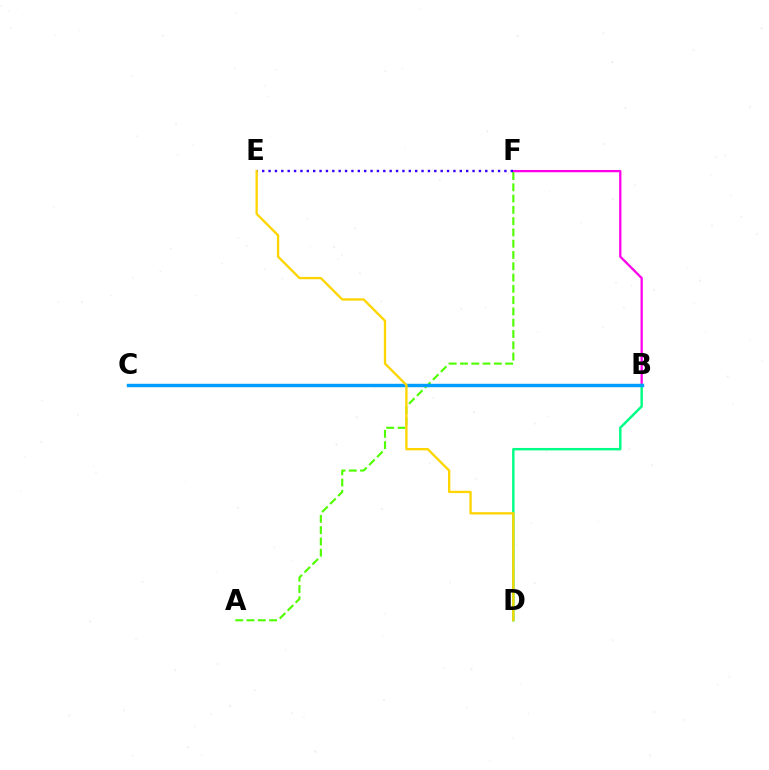{('B', 'F'): [{'color': '#ff00ed', 'line_style': 'solid', 'thickness': 1.64}], ('A', 'F'): [{'color': '#4fff00', 'line_style': 'dashed', 'thickness': 1.53}], ('B', 'C'): [{'color': '#ff0000', 'line_style': 'dashed', 'thickness': 2.08}, {'color': '#009eff', 'line_style': 'solid', 'thickness': 2.46}], ('E', 'F'): [{'color': '#3700ff', 'line_style': 'dotted', 'thickness': 1.73}], ('B', 'D'): [{'color': '#00ff86', 'line_style': 'solid', 'thickness': 1.76}], ('D', 'E'): [{'color': '#ffd500', 'line_style': 'solid', 'thickness': 1.68}]}